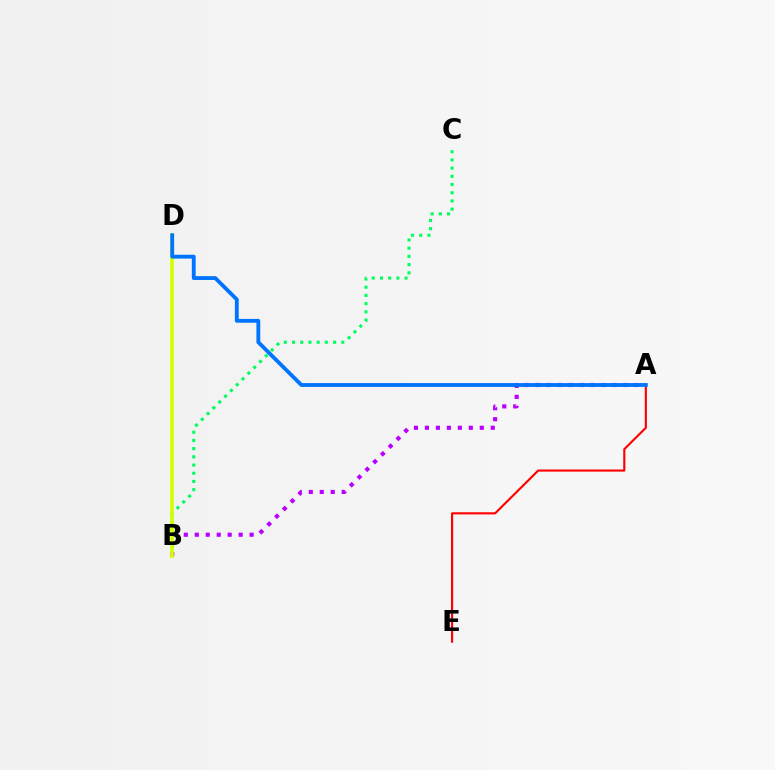{('B', 'C'): [{'color': '#00ff5c', 'line_style': 'dotted', 'thickness': 2.23}], ('A', 'E'): [{'color': '#ff0000', 'line_style': 'solid', 'thickness': 1.53}], ('A', 'B'): [{'color': '#b900ff', 'line_style': 'dotted', 'thickness': 2.98}], ('B', 'D'): [{'color': '#d1ff00', 'line_style': 'solid', 'thickness': 2.65}], ('A', 'D'): [{'color': '#0074ff', 'line_style': 'solid', 'thickness': 2.76}]}